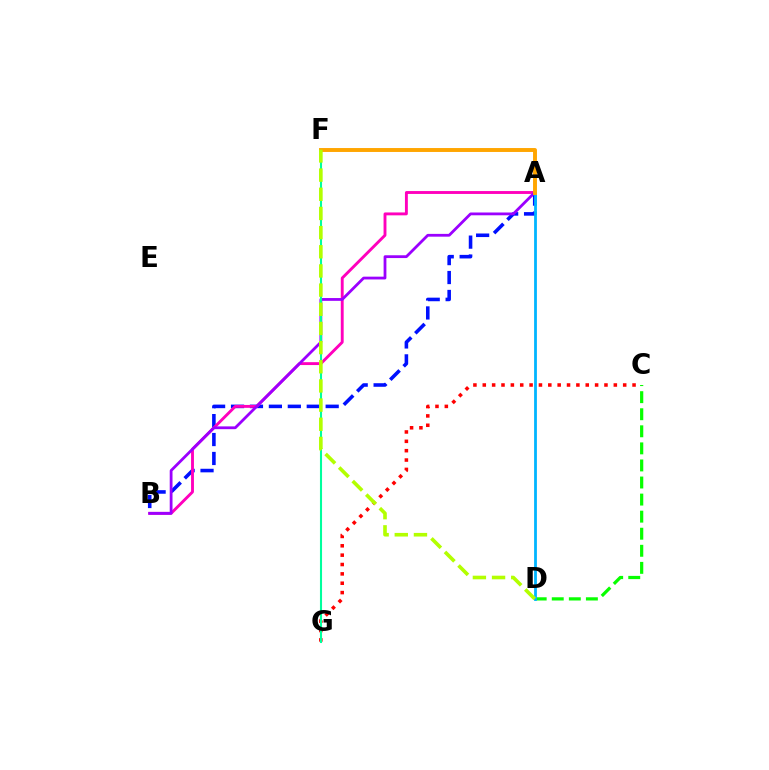{('A', 'B'): [{'color': '#0010ff', 'line_style': 'dashed', 'thickness': 2.57}, {'color': '#ff00bd', 'line_style': 'solid', 'thickness': 2.08}, {'color': '#9b00ff', 'line_style': 'solid', 'thickness': 2.01}], ('C', 'G'): [{'color': '#ff0000', 'line_style': 'dotted', 'thickness': 2.54}], ('C', 'D'): [{'color': '#08ff00', 'line_style': 'dashed', 'thickness': 2.32}], ('F', 'G'): [{'color': '#00ff9d', 'line_style': 'solid', 'thickness': 1.51}], ('A', 'D'): [{'color': '#00b5ff', 'line_style': 'solid', 'thickness': 2.01}], ('A', 'F'): [{'color': '#ffa500', 'line_style': 'solid', 'thickness': 2.83}], ('D', 'F'): [{'color': '#b3ff00', 'line_style': 'dashed', 'thickness': 2.6}]}